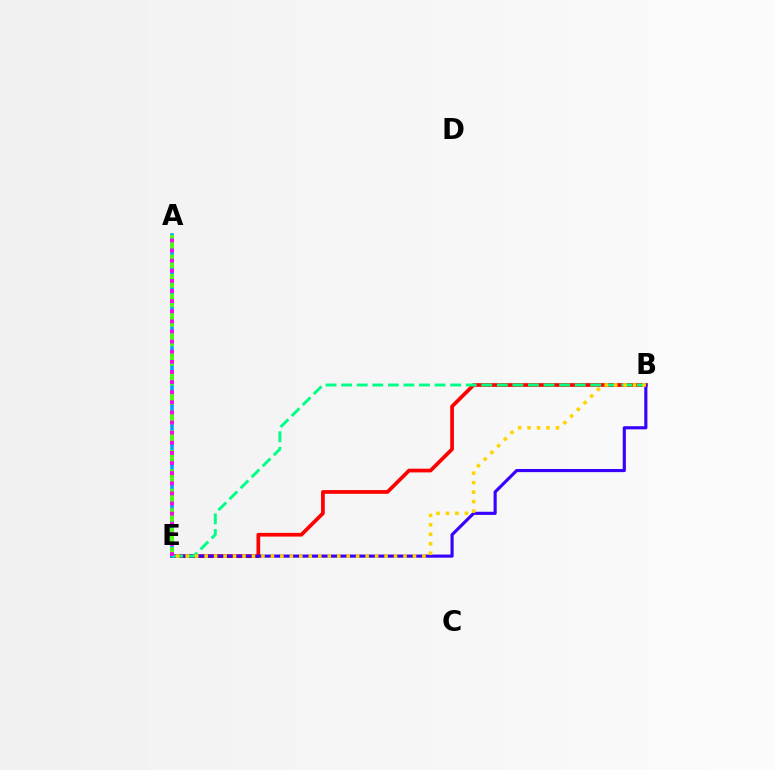{('B', 'E'): [{'color': '#ff0000', 'line_style': 'solid', 'thickness': 2.68}, {'color': '#3700ff', 'line_style': 'solid', 'thickness': 2.26}, {'color': '#00ff86', 'line_style': 'dashed', 'thickness': 2.12}, {'color': '#ffd500', 'line_style': 'dotted', 'thickness': 2.57}], ('A', 'E'): [{'color': '#009eff', 'line_style': 'solid', 'thickness': 2.55}, {'color': '#4fff00', 'line_style': 'dashed', 'thickness': 2.65}, {'color': '#ff00ed', 'line_style': 'dotted', 'thickness': 2.75}]}